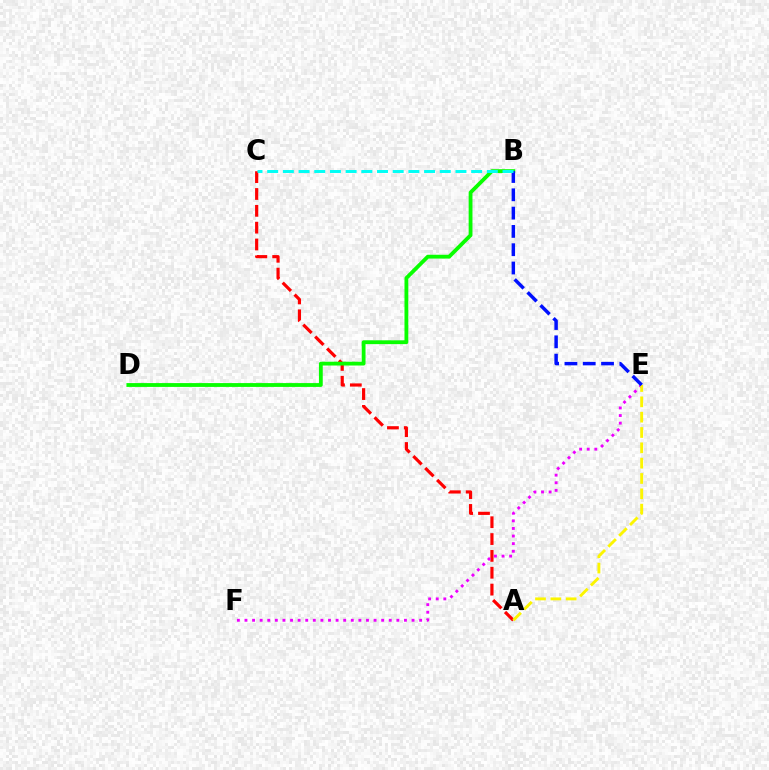{('A', 'C'): [{'color': '#ff0000', 'line_style': 'dashed', 'thickness': 2.29}], ('E', 'F'): [{'color': '#ee00ff', 'line_style': 'dotted', 'thickness': 2.06}], ('B', 'D'): [{'color': '#08ff00', 'line_style': 'solid', 'thickness': 2.75}], ('A', 'E'): [{'color': '#fcf500', 'line_style': 'dashed', 'thickness': 2.08}], ('B', 'E'): [{'color': '#0010ff', 'line_style': 'dashed', 'thickness': 2.49}], ('B', 'C'): [{'color': '#00fff6', 'line_style': 'dashed', 'thickness': 2.13}]}